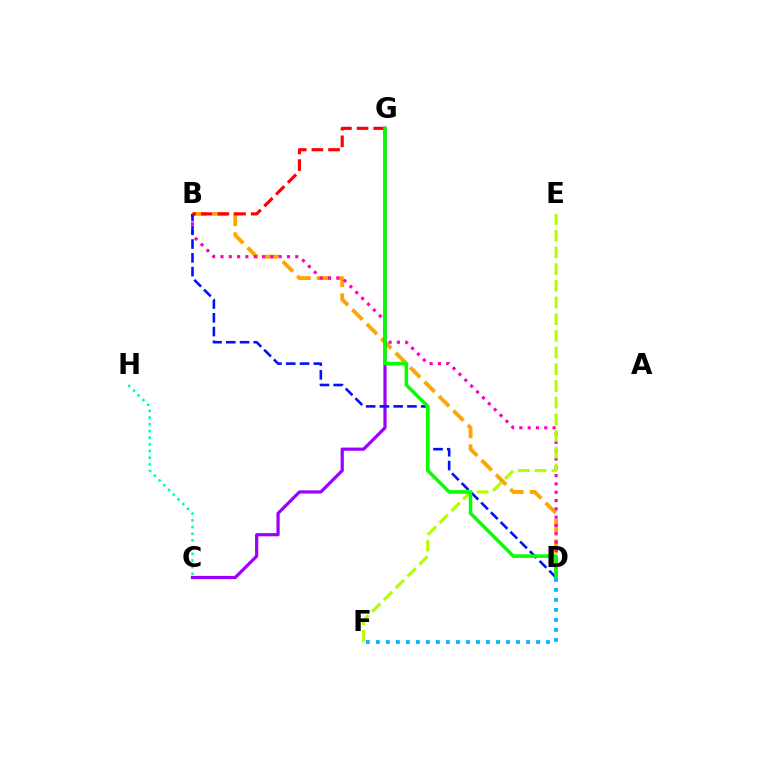{('B', 'D'): [{'color': '#ffa500', 'line_style': 'dashed', 'thickness': 2.77}, {'color': '#ff00bd', 'line_style': 'dotted', 'thickness': 2.26}, {'color': '#0010ff', 'line_style': 'dashed', 'thickness': 1.87}], ('C', 'G'): [{'color': '#9b00ff', 'line_style': 'solid', 'thickness': 2.31}], ('B', 'G'): [{'color': '#ff0000', 'line_style': 'dashed', 'thickness': 2.26}], ('E', 'F'): [{'color': '#b3ff00', 'line_style': 'dashed', 'thickness': 2.27}], ('D', 'G'): [{'color': '#08ff00', 'line_style': 'solid', 'thickness': 2.56}], ('D', 'F'): [{'color': '#00b5ff', 'line_style': 'dotted', 'thickness': 2.72}], ('C', 'H'): [{'color': '#00ff9d', 'line_style': 'dotted', 'thickness': 1.82}]}